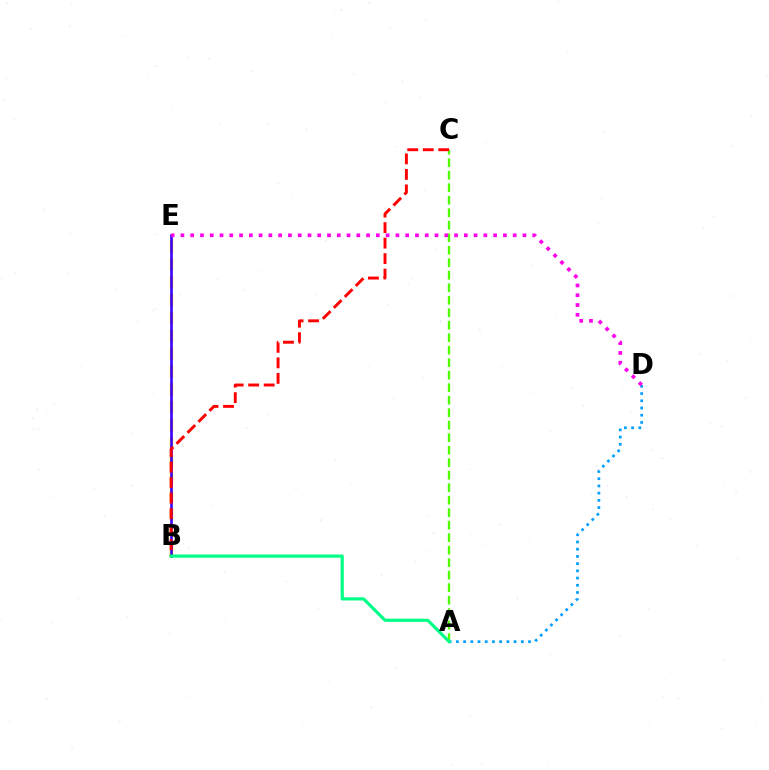{('A', 'C'): [{'color': '#4fff00', 'line_style': 'dashed', 'thickness': 1.7}], ('B', 'E'): [{'color': '#ffd500', 'line_style': 'dashed', 'thickness': 2.43}, {'color': '#3700ff', 'line_style': 'solid', 'thickness': 1.87}], ('A', 'D'): [{'color': '#009eff', 'line_style': 'dotted', 'thickness': 1.96}], ('D', 'E'): [{'color': '#ff00ed', 'line_style': 'dotted', 'thickness': 2.66}], ('B', 'C'): [{'color': '#ff0000', 'line_style': 'dashed', 'thickness': 2.11}], ('A', 'B'): [{'color': '#00ff86', 'line_style': 'solid', 'thickness': 2.27}]}